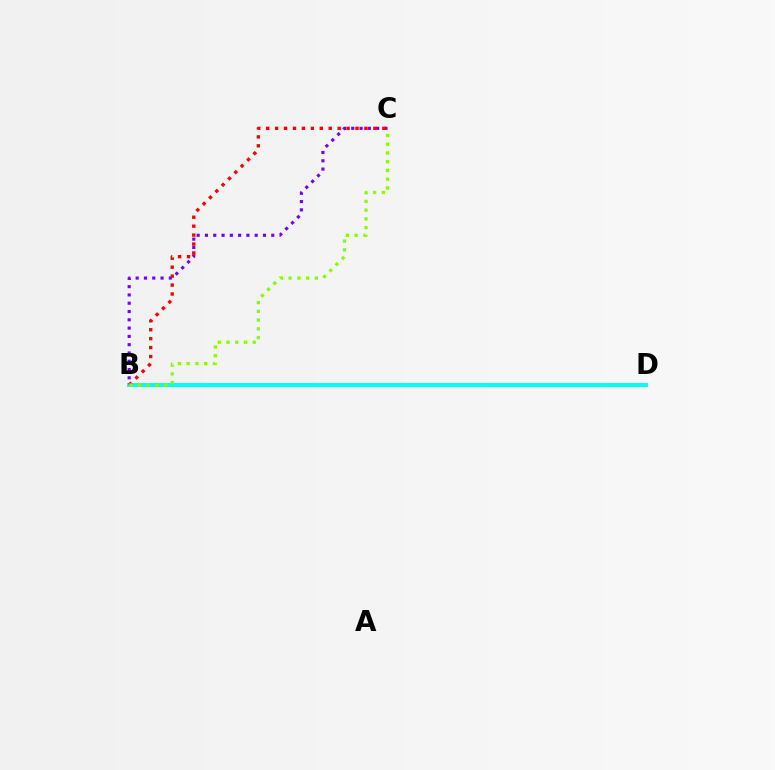{('B', 'C'): [{'color': '#7200ff', 'line_style': 'dotted', 'thickness': 2.25}, {'color': '#ff0000', 'line_style': 'dotted', 'thickness': 2.43}, {'color': '#84ff00', 'line_style': 'dotted', 'thickness': 2.38}], ('B', 'D'): [{'color': '#00fff6', 'line_style': 'solid', 'thickness': 2.9}]}